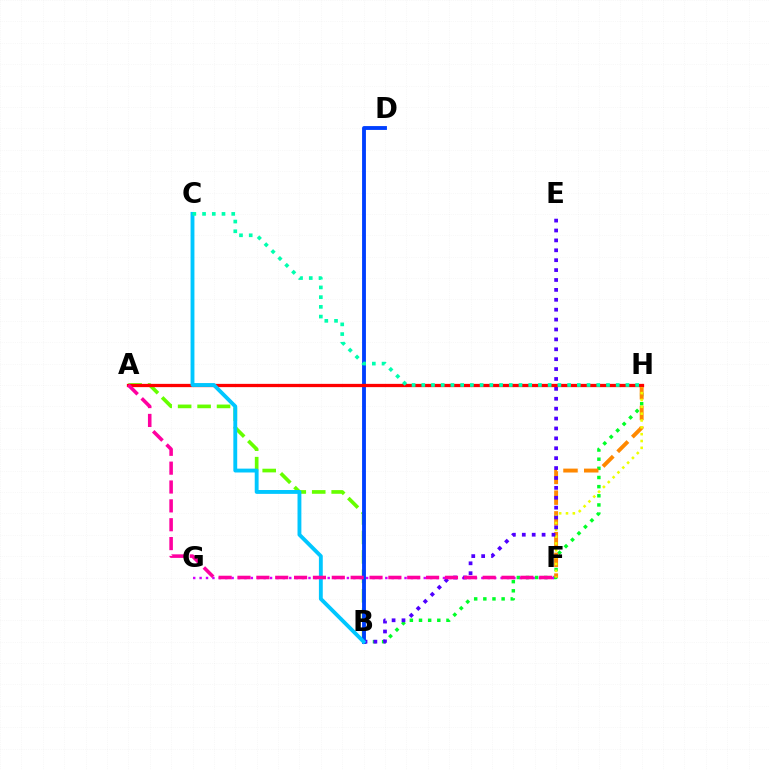{('B', 'H'): [{'color': '#00ff27', 'line_style': 'dotted', 'thickness': 2.49}], ('F', 'H'): [{'color': '#ff8800', 'line_style': 'dashed', 'thickness': 2.82}, {'color': '#eeff00', 'line_style': 'dotted', 'thickness': 1.86}], ('A', 'B'): [{'color': '#66ff00', 'line_style': 'dashed', 'thickness': 2.64}], ('F', 'G'): [{'color': '#d600ff', 'line_style': 'dotted', 'thickness': 1.74}], ('B', 'D'): [{'color': '#003fff', 'line_style': 'solid', 'thickness': 2.77}], ('B', 'E'): [{'color': '#4f00ff', 'line_style': 'dotted', 'thickness': 2.69}], ('A', 'H'): [{'color': '#ff0000', 'line_style': 'solid', 'thickness': 2.36}], ('B', 'C'): [{'color': '#00c7ff', 'line_style': 'solid', 'thickness': 2.78}], ('C', 'H'): [{'color': '#00ffaf', 'line_style': 'dotted', 'thickness': 2.64}], ('A', 'F'): [{'color': '#ff00a0', 'line_style': 'dashed', 'thickness': 2.56}]}